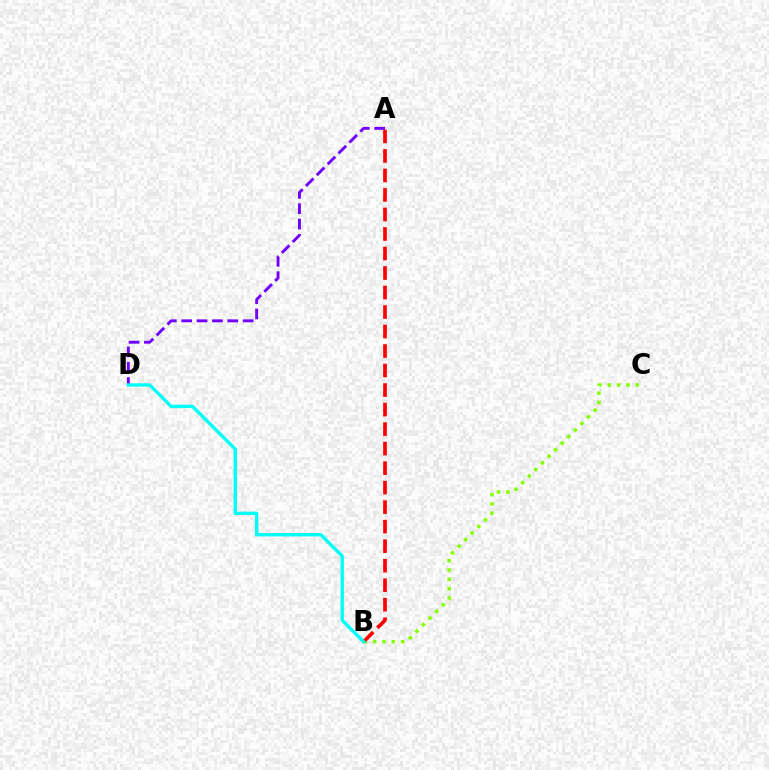{('B', 'C'): [{'color': '#84ff00', 'line_style': 'dotted', 'thickness': 2.53}], ('A', 'B'): [{'color': '#ff0000', 'line_style': 'dashed', 'thickness': 2.65}], ('A', 'D'): [{'color': '#7200ff', 'line_style': 'dashed', 'thickness': 2.09}], ('B', 'D'): [{'color': '#00fff6', 'line_style': 'solid', 'thickness': 2.42}]}